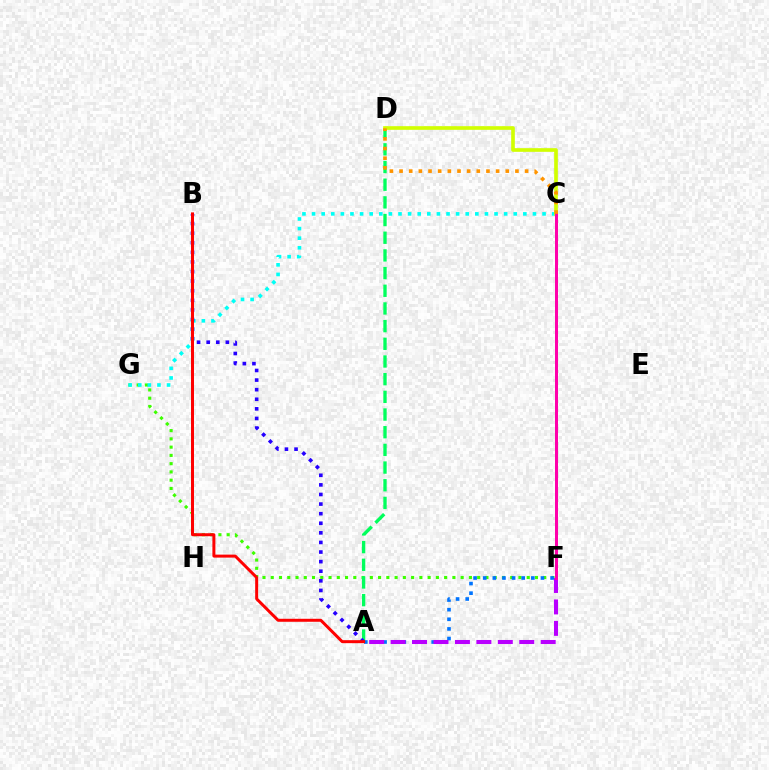{('F', 'G'): [{'color': '#3dff00', 'line_style': 'dotted', 'thickness': 2.24}], ('C', 'G'): [{'color': '#00fff6', 'line_style': 'dotted', 'thickness': 2.61}], ('A', 'D'): [{'color': '#00ff5c', 'line_style': 'dashed', 'thickness': 2.4}], ('A', 'F'): [{'color': '#0074ff', 'line_style': 'dotted', 'thickness': 2.62}, {'color': '#b900ff', 'line_style': 'dashed', 'thickness': 2.91}], ('A', 'B'): [{'color': '#2500ff', 'line_style': 'dotted', 'thickness': 2.61}, {'color': '#ff0000', 'line_style': 'solid', 'thickness': 2.15}], ('C', 'D'): [{'color': '#d1ff00', 'line_style': 'solid', 'thickness': 2.63}, {'color': '#ff9400', 'line_style': 'dotted', 'thickness': 2.62}], ('C', 'F'): [{'color': '#ff00ac', 'line_style': 'solid', 'thickness': 2.15}]}